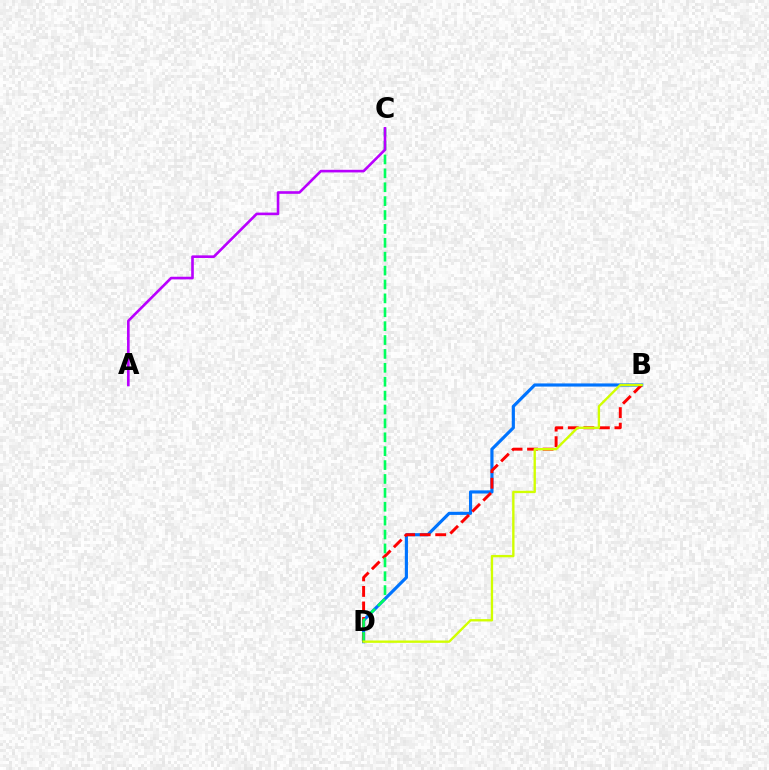{('B', 'D'): [{'color': '#0074ff', 'line_style': 'solid', 'thickness': 2.27}, {'color': '#ff0000', 'line_style': 'dashed', 'thickness': 2.11}, {'color': '#d1ff00', 'line_style': 'solid', 'thickness': 1.7}], ('C', 'D'): [{'color': '#00ff5c', 'line_style': 'dashed', 'thickness': 1.89}], ('A', 'C'): [{'color': '#b900ff', 'line_style': 'solid', 'thickness': 1.89}]}